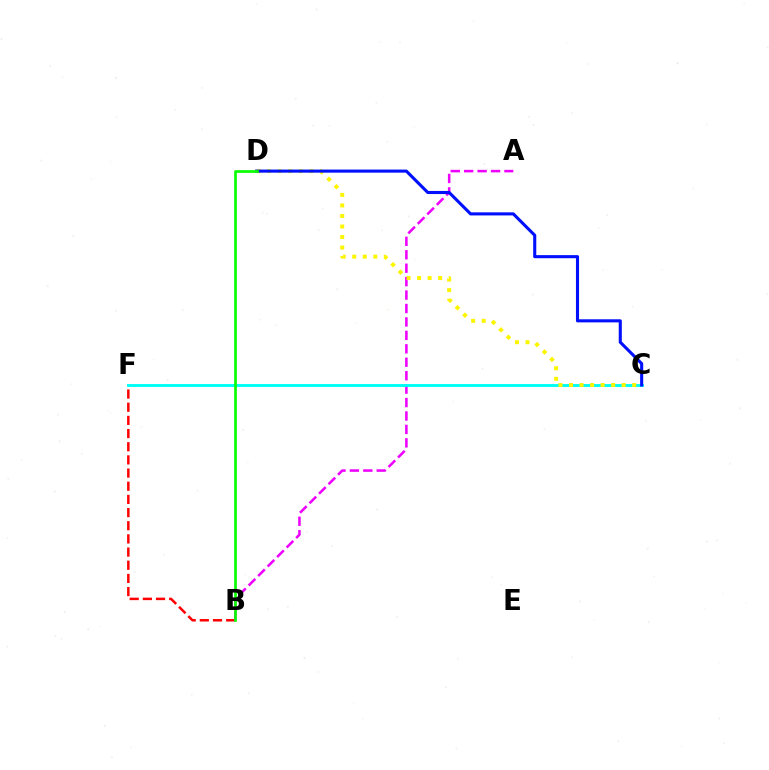{('B', 'F'): [{'color': '#ff0000', 'line_style': 'dashed', 'thickness': 1.79}], ('A', 'B'): [{'color': '#ee00ff', 'line_style': 'dashed', 'thickness': 1.82}], ('C', 'F'): [{'color': '#00fff6', 'line_style': 'solid', 'thickness': 2.1}], ('C', 'D'): [{'color': '#fcf500', 'line_style': 'dotted', 'thickness': 2.86}, {'color': '#0010ff', 'line_style': 'solid', 'thickness': 2.23}], ('B', 'D'): [{'color': '#08ff00', 'line_style': 'solid', 'thickness': 1.94}]}